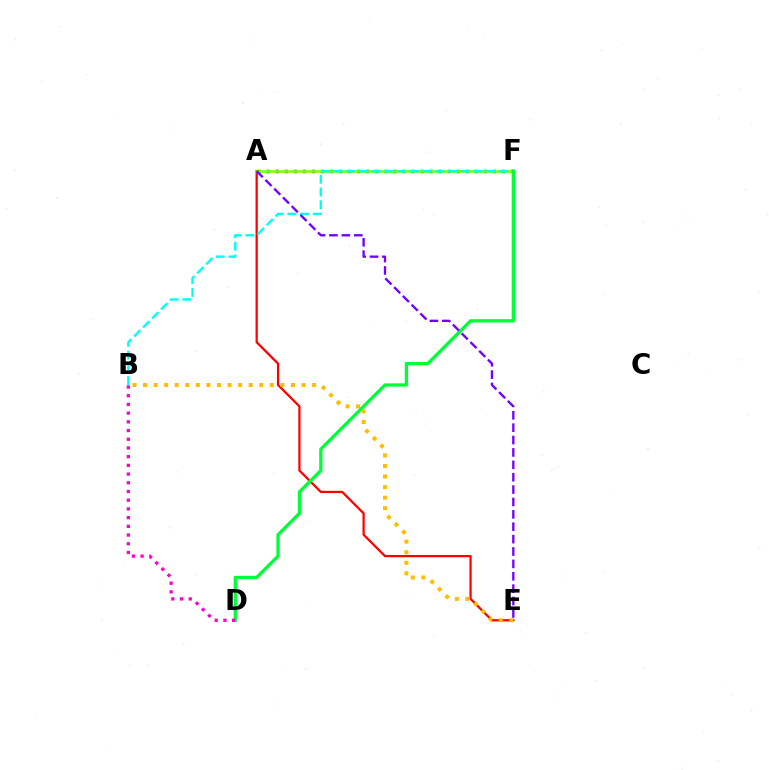{('A', 'E'): [{'color': '#ff0000', 'line_style': 'solid', 'thickness': 1.62}, {'color': '#7200ff', 'line_style': 'dashed', 'thickness': 1.68}], ('B', 'E'): [{'color': '#ffbd00', 'line_style': 'dotted', 'thickness': 2.87}], ('A', 'F'): [{'color': '#004bff', 'line_style': 'dotted', 'thickness': 2.46}, {'color': '#84ff00', 'line_style': 'solid', 'thickness': 1.9}], ('B', 'F'): [{'color': '#00fff6', 'line_style': 'dashed', 'thickness': 1.73}], ('D', 'F'): [{'color': '#00ff39', 'line_style': 'solid', 'thickness': 2.39}], ('B', 'D'): [{'color': '#ff00cf', 'line_style': 'dotted', 'thickness': 2.37}]}